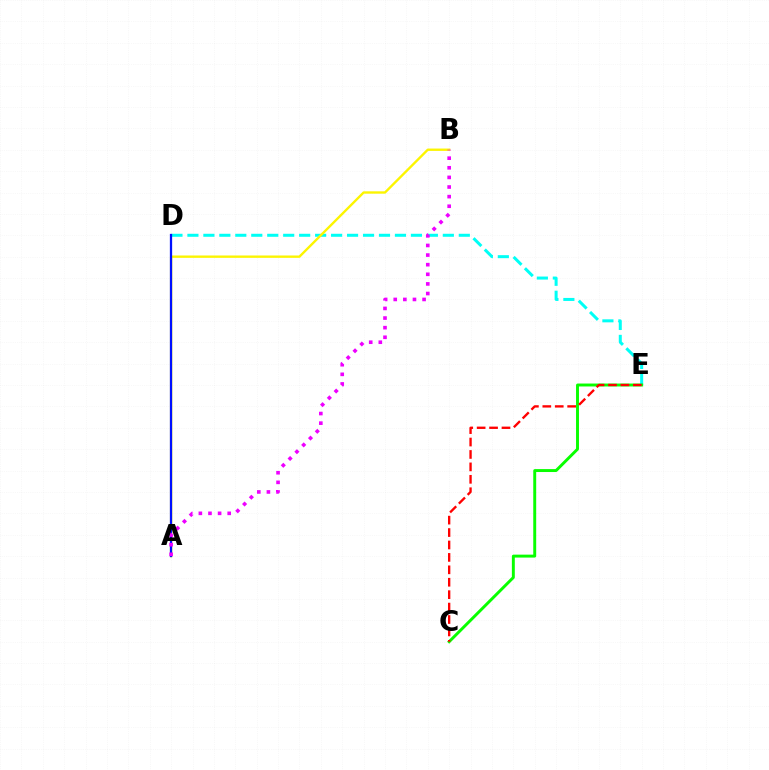{('D', 'E'): [{'color': '#00fff6', 'line_style': 'dashed', 'thickness': 2.17}], ('A', 'B'): [{'color': '#fcf500', 'line_style': 'solid', 'thickness': 1.7}, {'color': '#ee00ff', 'line_style': 'dotted', 'thickness': 2.61}], ('A', 'D'): [{'color': '#0010ff', 'line_style': 'solid', 'thickness': 1.64}], ('C', 'E'): [{'color': '#08ff00', 'line_style': 'solid', 'thickness': 2.11}, {'color': '#ff0000', 'line_style': 'dashed', 'thickness': 1.69}]}